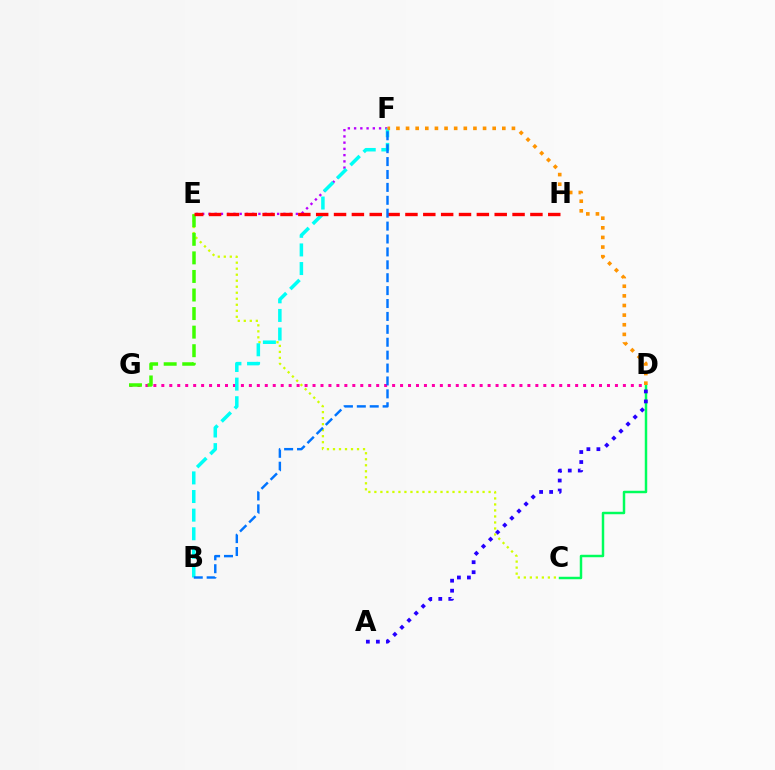{('E', 'F'): [{'color': '#b900ff', 'line_style': 'dotted', 'thickness': 1.7}], ('C', 'D'): [{'color': '#00ff5c', 'line_style': 'solid', 'thickness': 1.78}], ('D', 'G'): [{'color': '#ff00ac', 'line_style': 'dotted', 'thickness': 2.16}], ('A', 'D'): [{'color': '#2500ff', 'line_style': 'dotted', 'thickness': 2.72}], ('C', 'E'): [{'color': '#d1ff00', 'line_style': 'dotted', 'thickness': 1.63}], ('B', 'F'): [{'color': '#00fff6', 'line_style': 'dashed', 'thickness': 2.53}, {'color': '#0074ff', 'line_style': 'dashed', 'thickness': 1.75}], ('E', 'G'): [{'color': '#3dff00', 'line_style': 'dashed', 'thickness': 2.52}], ('D', 'F'): [{'color': '#ff9400', 'line_style': 'dotted', 'thickness': 2.62}], ('E', 'H'): [{'color': '#ff0000', 'line_style': 'dashed', 'thickness': 2.43}]}